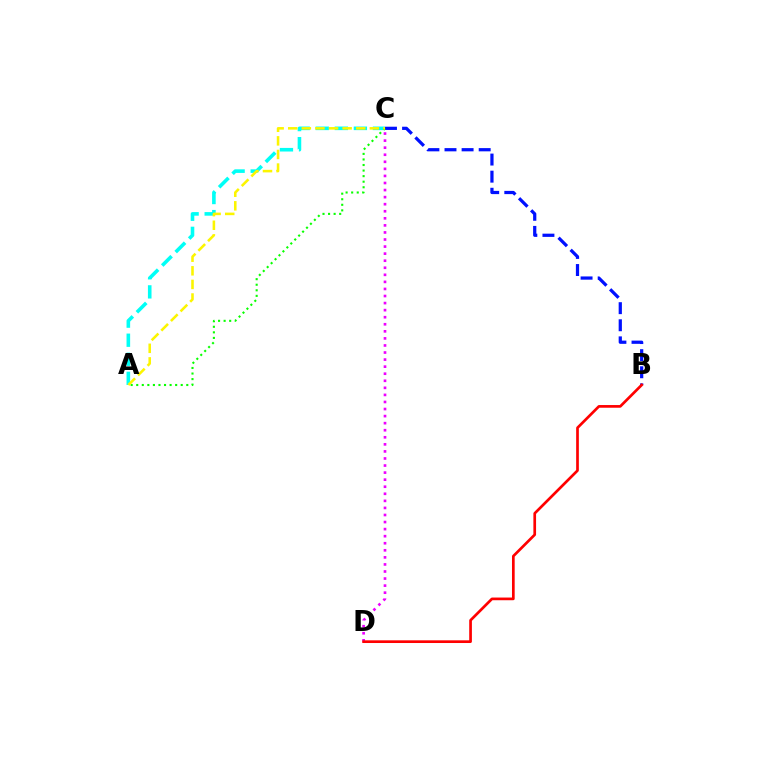{('C', 'D'): [{'color': '#ee00ff', 'line_style': 'dotted', 'thickness': 1.92}], ('B', 'C'): [{'color': '#0010ff', 'line_style': 'dashed', 'thickness': 2.32}], ('A', 'C'): [{'color': '#00fff6', 'line_style': 'dashed', 'thickness': 2.59}, {'color': '#08ff00', 'line_style': 'dotted', 'thickness': 1.51}, {'color': '#fcf500', 'line_style': 'dashed', 'thickness': 1.85}], ('B', 'D'): [{'color': '#ff0000', 'line_style': 'solid', 'thickness': 1.94}]}